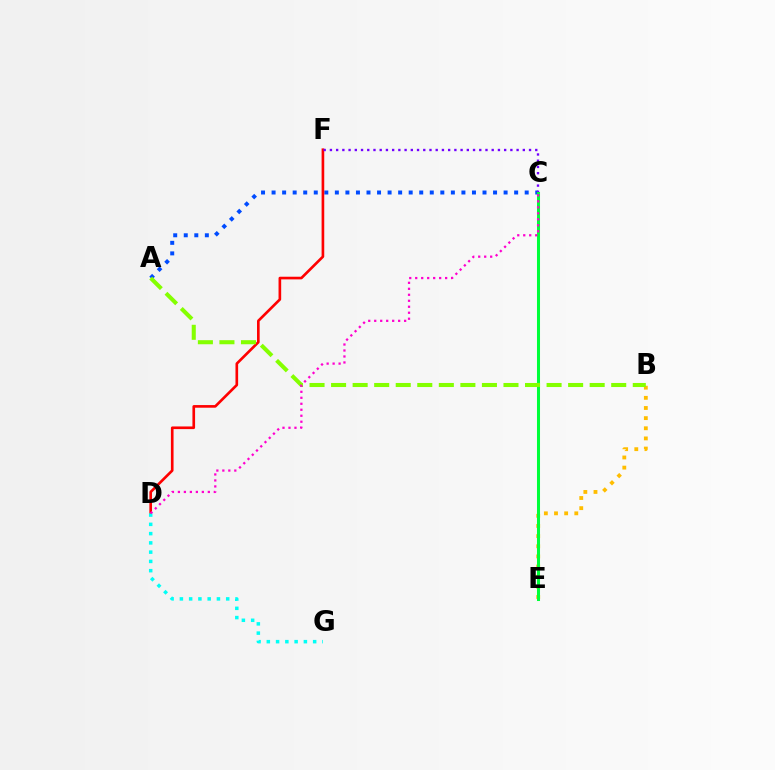{('A', 'C'): [{'color': '#004bff', 'line_style': 'dotted', 'thickness': 2.87}], ('D', 'F'): [{'color': '#ff0000', 'line_style': 'solid', 'thickness': 1.91}], ('C', 'F'): [{'color': '#7200ff', 'line_style': 'dotted', 'thickness': 1.69}], ('B', 'E'): [{'color': '#ffbd00', 'line_style': 'dotted', 'thickness': 2.76}], ('C', 'E'): [{'color': '#00ff39', 'line_style': 'solid', 'thickness': 2.19}], ('D', 'G'): [{'color': '#00fff6', 'line_style': 'dotted', 'thickness': 2.52}], ('A', 'B'): [{'color': '#84ff00', 'line_style': 'dashed', 'thickness': 2.93}], ('C', 'D'): [{'color': '#ff00cf', 'line_style': 'dotted', 'thickness': 1.63}]}